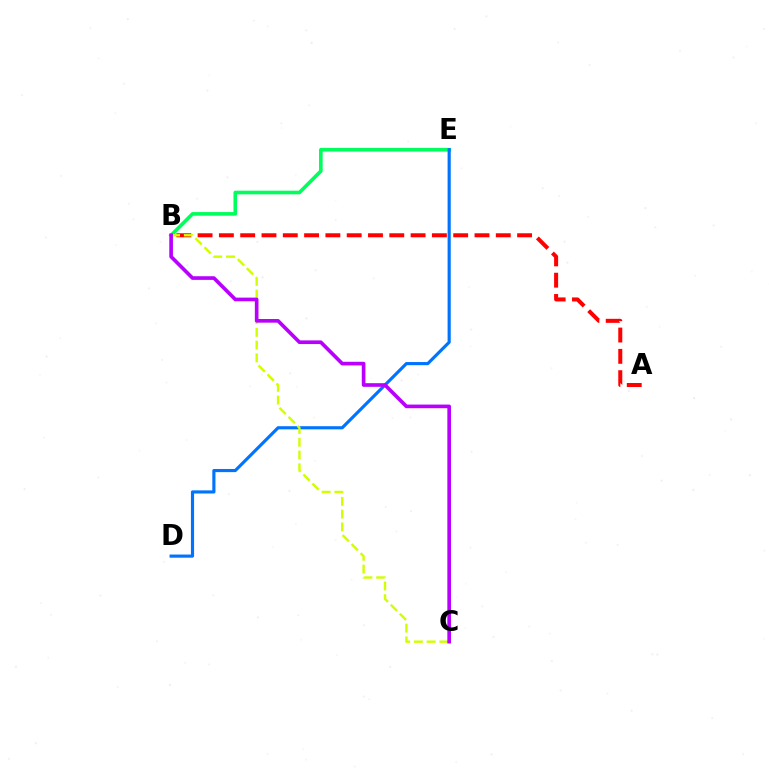{('B', 'E'): [{'color': '#00ff5c', 'line_style': 'solid', 'thickness': 2.61}], ('A', 'B'): [{'color': '#ff0000', 'line_style': 'dashed', 'thickness': 2.89}], ('D', 'E'): [{'color': '#0074ff', 'line_style': 'solid', 'thickness': 2.26}], ('B', 'C'): [{'color': '#d1ff00', 'line_style': 'dashed', 'thickness': 1.73}, {'color': '#b900ff', 'line_style': 'solid', 'thickness': 2.63}]}